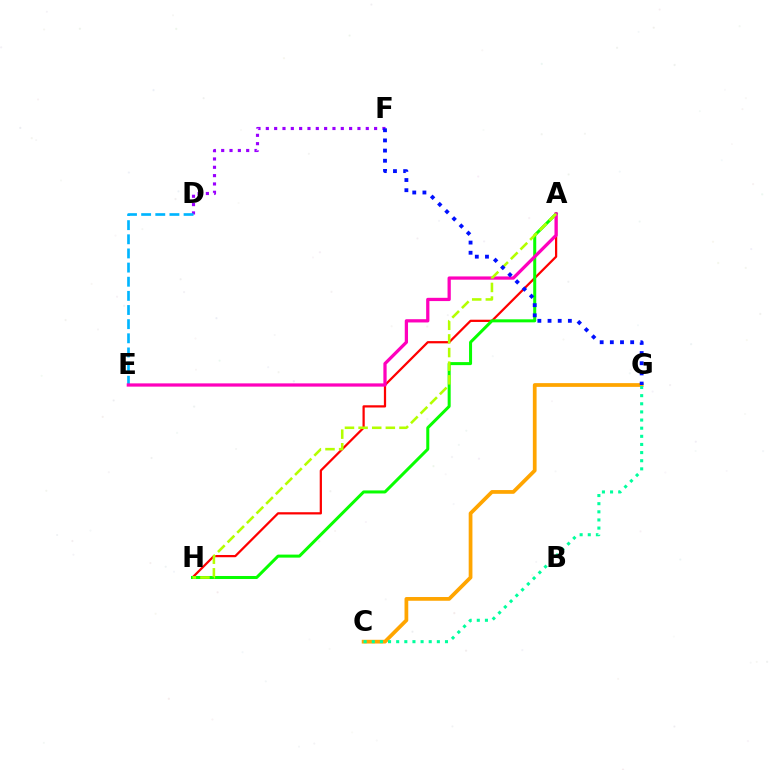{('D', 'F'): [{'color': '#9b00ff', 'line_style': 'dotted', 'thickness': 2.26}], ('A', 'H'): [{'color': '#ff0000', 'line_style': 'solid', 'thickness': 1.61}, {'color': '#08ff00', 'line_style': 'solid', 'thickness': 2.18}, {'color': '#b3ff00', 'line_style': 'dashed', 'thickness': 1.85}], ('D', 'E'): [{'color': '#00b5ff', 'line_style': 'dashed', 'thickness': 1.92}], ('C', 'G'): [{'color': '#ffa500', 'line_style': 'solid', 'thickness': 2.7}, {'color': '#00ff9d', 'line_style': 'dotted', 'thickness': 2.21}], ('A', 'E'): [{'color': '#ff00bd', 'line_style': 'solid', 'thickness': 2.34}], ('F', 'G'): [{'color': '#0010ff', 'line_style': 'dotted', 'thickness': 2.76}]}